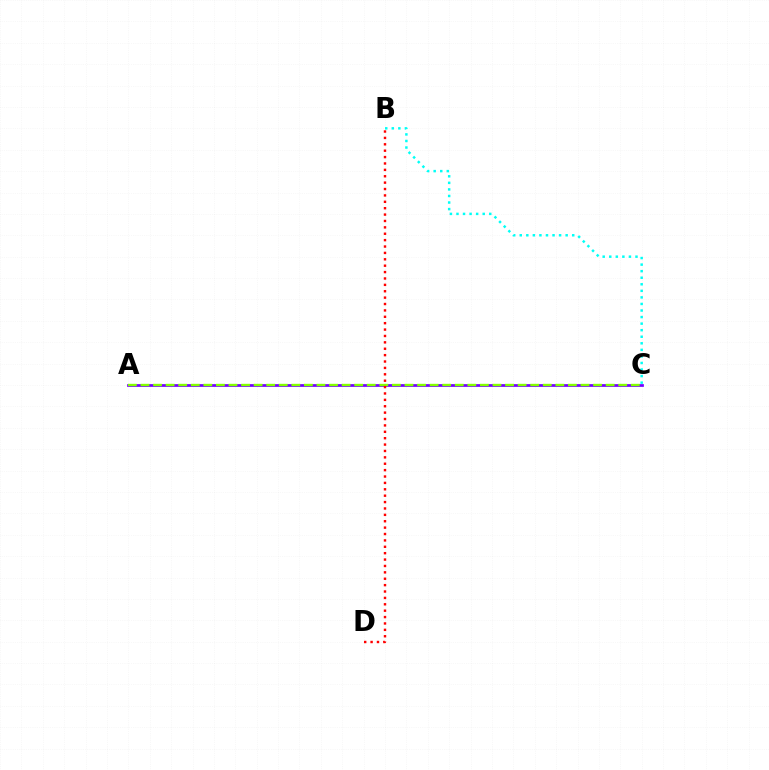{('A', 'C'): [{'color': '#7200ff', 'line_style': 'solid', 'thickness': 1.96}, {'color': '#84ff00', 'line_style': 'dashed', 'thickness': 1.71}], ('B', 'C'): [{'color': '#00fff6', 'line_style': 'dotted', 'thickness': 1.78}], ('B', 'D'): [{'color': '#ff0000', 'line_style': 'dotted', 'thickness': 1.74}]}